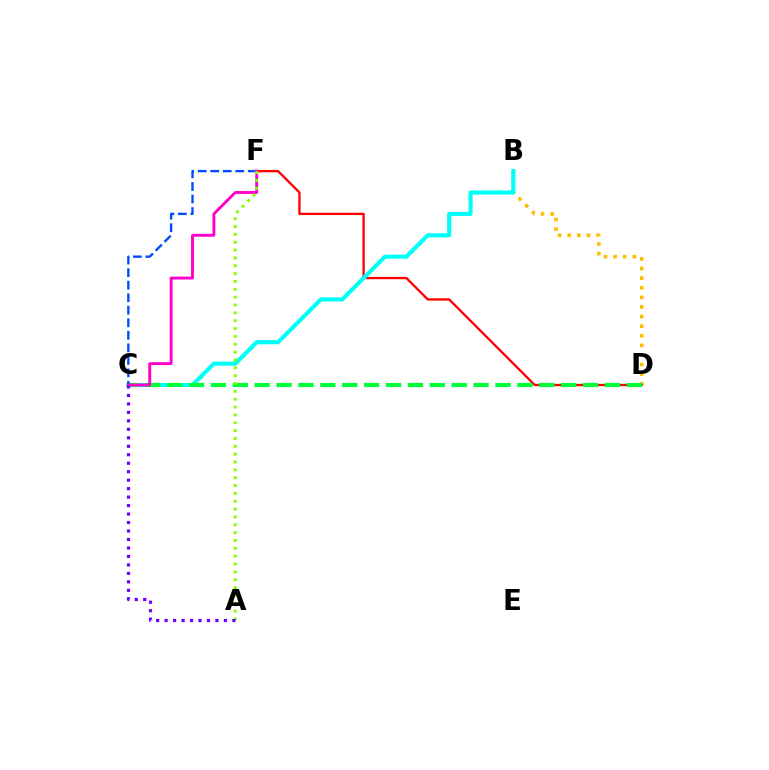{('B', 'D'): [{'color': '#ffbd00', 'line_style': 'dotted', 'thickness': 2.61}], ('D', 'F'): [{'color': '#ff0000', 'line_style': 'solid', 'thickness': 1.66}], ('B', 'C'): [{'color': '#00fff6', 'line_style': 'solid', 'thickness': 2.96}], ('C', 'D'): [{'color': '#00ff39', 'line_style': 'dashed', 'thickness': 2.97}], ('C', 'F'): [{'color': '#004bff', 'line_style': 'dashed', 'thickness': 1.7}, {'color': '#ff00cf', 'line_style': 'solid', 'thickness': 2.08}], ('A', 'F'): [{'color': '#84ff00', 'line_style': 'dotted', 'thickness': 2.13}], ('A', 'C'): [{'color': '#7200ff', 'line_style': 'dotted', 'thickness': 2.3}]}